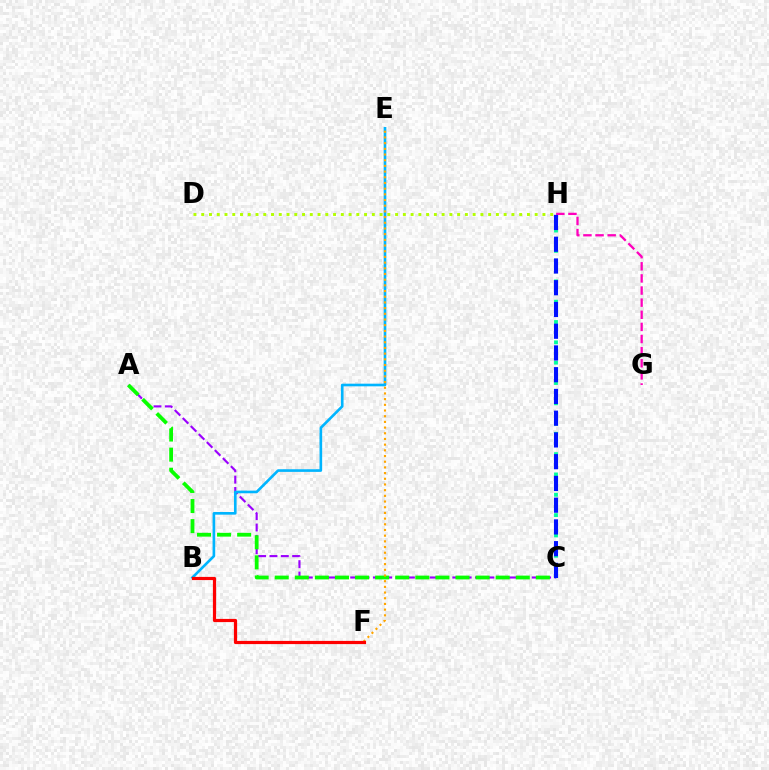{('D', 'H'): [{'color': '#b3ff00', 'line_style': 'dotted', 'thickness': 2.11}], ('A', 'C'): [{'color': '#9b00ff', 'line_style': 'dashed', 'thickness': 1.54}, {'color': '#08ff00', 'line_style': 'dashed', 'thickness': 2.73}], ('C', 'H'): [{'color': '#00ff9d', 'line_style': 'dotted', 'thickness': 2.76}, {'color': '#0010ff', 'line_style': 'dashed', 'thickness': 2.95}], ('B', 'E'): [{'color': '#00b5ff', 'line_style': 'solid', 'thickness': 1.9}], ('G', 'H'): [{'color': '#ff00bd', 'line_style': 'dashed', 'thickness': 1.65}], ('E', 'F'): [{'color': '#ffa500', 'line_style': 'dotted', 'thickness': 1.55}], ('B', 'F'): [{'color': '#ff0000', 'line_style': 'solid', 'thickness': 2.3}]}